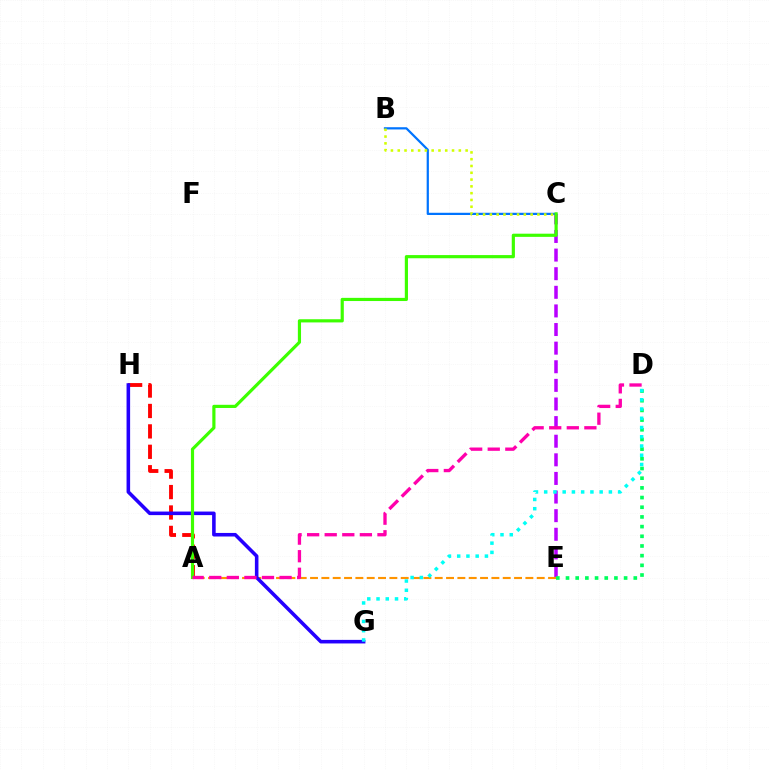{('C', 'E'): [{'color': '#b900ff', 'line_style': 'dashed', 'thickness': 2.53}], ('A', 'H'): [{'color': '#ff0000', 'line_style': 'dashed', 'thickness': 2.77}], ('D', 'E'): [{'color': '#00ff5c', 'line_style': 'dotted', 'thickness': 2.63}], ('A', 'E'): [{'color': '#ff9400', 'line_style': 'dashed', 'thickness': 1.54}], ('B', 'C'): [{'color': '#0074ff', 'line_style': 'solid', 'thickness': 1.61}, {'color': '#d1ff00', 'line_style': 'dotted', 'thickness': 1.84}], ('G', 'H'): [{'color': '#2500ff', 'line_style': 'solid', 'thickness': 2.57}], ('D', 'G'): [{'color': '#00fff6', 'line_style': 'dotted', 'thickness': 2.51}], ('A', 'C'): [{'color': '#3dff00', 'line_style': 'solid', 'thickness': 2.28}], ('A', 'D'): [{'color': '#ff00ac', 'line_style': 'dashed', 'thickness': 2.39}]}